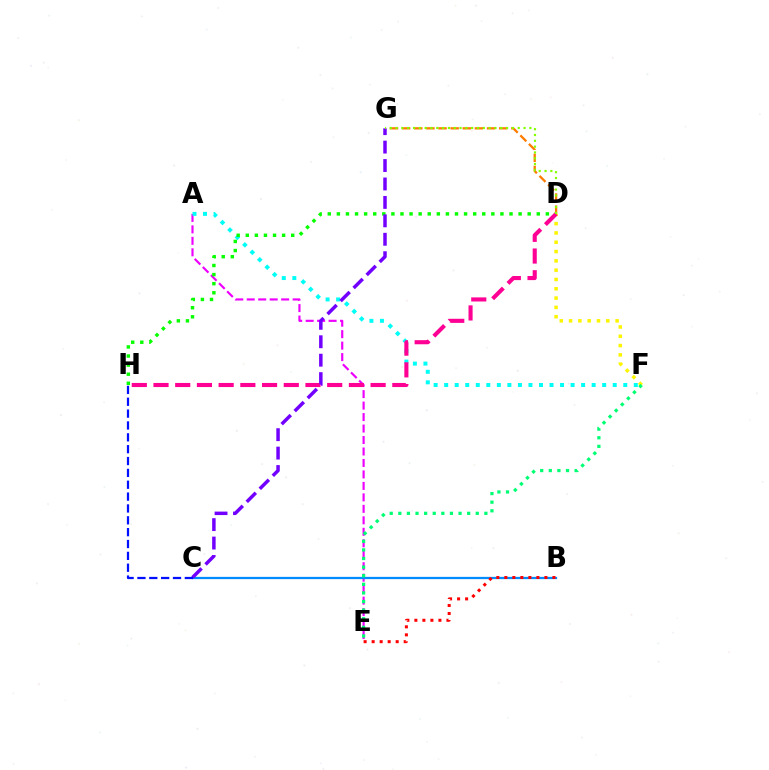{('A', 'E'): [{'color': '#ee00ff', 'line_style': 'dashed', 'thickness': 1.56}], ('A', 'F'): [{'color': '#00fff6', 'line_style': 'dotted', 'thickness': 2.86}], ('D', 'G'): [{'color': '#ff7c00', 'line_style': 'dashed', 'thickness': 1.65}, {'color': '#84ff00', 'line_style': 'dotted', 'thickness': 1.58}], ('D', 'H'): [{'color': '#08ff00', 'line_style': 'dotted', 'thickness': 2.47}, {'color': '#ff0094', 'line_style': 'dashed', 'thickness': 2.95}], ('D', 'F'): [{'color': '#fcf500', 'line_style': 'dotted', 'thickness': 2.53}], ('B', 'C'): [{'color': '#008cff', 'line_style': 'solid', 'thickness': 1.63}], ('C', 'G'): [{'color': '#7200ff', 'line_style': 'dashed', 'thickness': 2.5}], ('E', 'F'): [{'color': '#00ff74', 'line_style': 'dotted', 'thickness': 2.34}], ('C', 'H'): [{'color': '#0010ff', 'line_style': 'dashed', 'thickness': 1.61}], ('B', 'E'): [{'color': '#ff0000', 'line_style': 'dotted', 'thickness': 2.18}]}